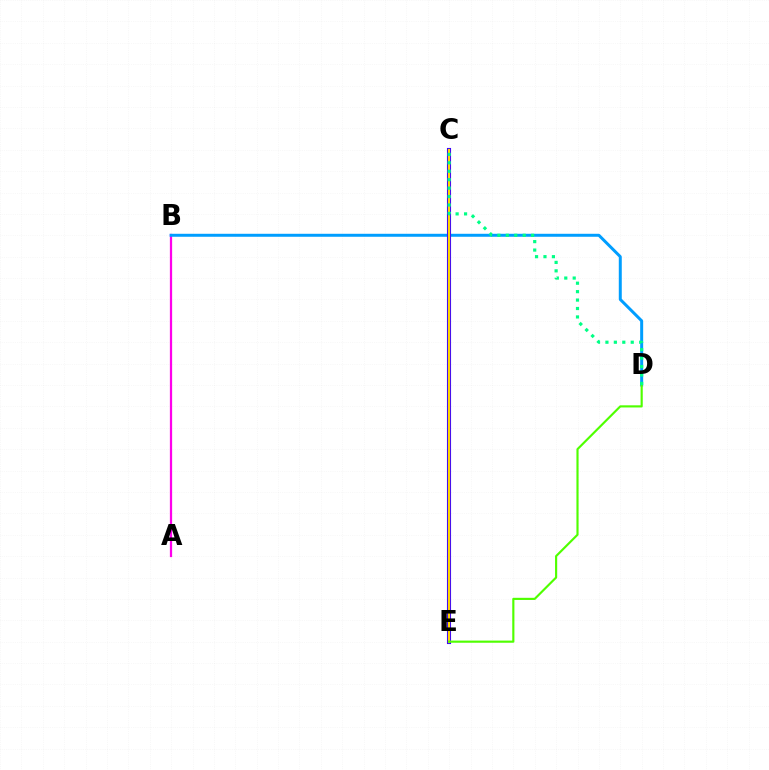{('A', 'B'): [{'color': '#ff00ed', 'line_style': 'solid', 'thickness': 1.62}], ('B', 'D'): [{'color': '#009eff', 'line_style': 'solid', 'thickness': 2.15}], ('C', 'E'): [{'color': '#ff0000', 'line_style': 'dashed', 'thickness': 1.53}, {'color': '#3700ff', 'line_style': 'solid', 'thickness': 2.95}, {'color': '#ffd500', 'line_style': 'solid', 'thickness': 1.55}], ('D', 'E'): [{'color': '#4fff00', 'line_style': 'solid', 'thickness': 1.55}], ('C', 'D'): [{'color': '#00ff86', 'line_style': 'dotted', 'thickness': 2.29}]}